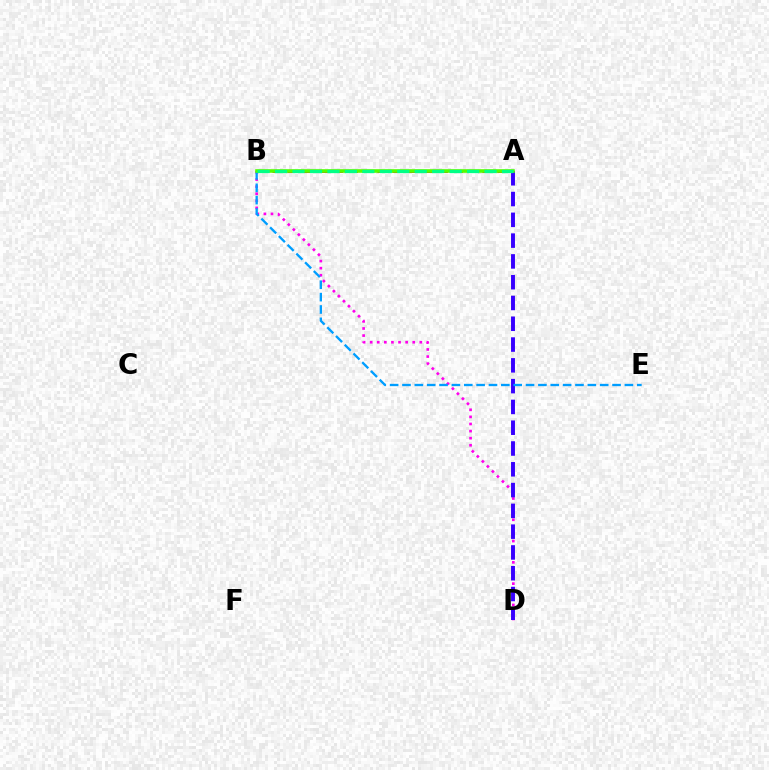{('B', 'D'): [{'color': '#ff00ed', 'line_style': 'dotted', 'thickness': 1.93}], ('A', 'B'): [{'color': '#ffd500', 'line_style': 'solid', 'thickness': 1.63}, {'color': '#ff0000', 'line_style': 'dashed', 'thickness': 2.04}, {'color': '#4fff00', 'line_style': 'solid', 'thickness': 2.55}, {'color': '#00ff86', 'line_style': 'dashed', 'thickness': 2.37}], ('A', 'D'): [{'color': '#3700ff', 'line_style': 'dashed', 'thickness': 2.82}], ('B', 'E'): [{'color': '#009eff', 'line_style': 'dashed', 'thickness': 1.68}]}